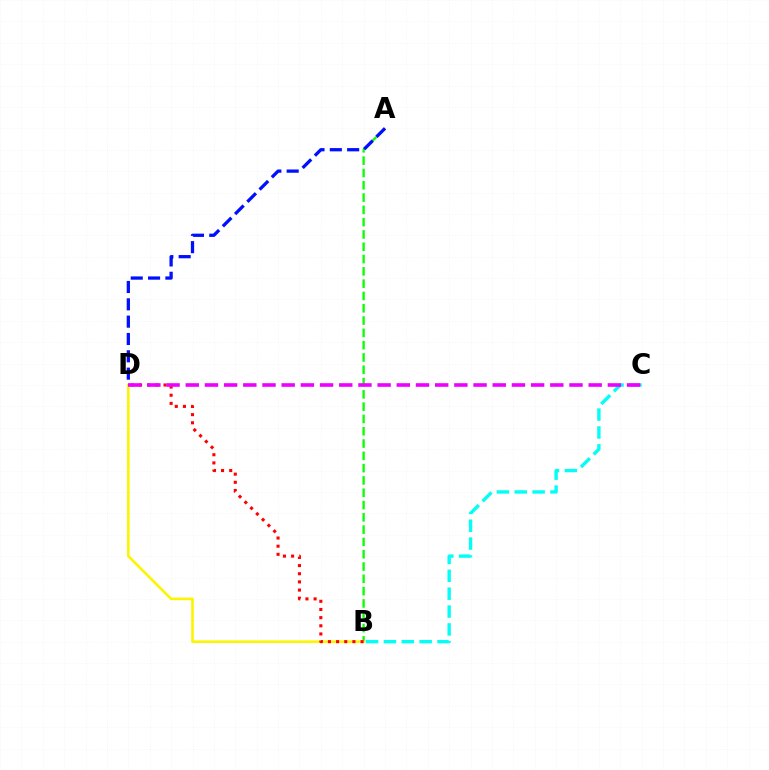{('A', 'B'): [{'color': '#08ff00', 'line_style': 'dashed', 'thickness': 1.67}], ('B', 'C'): [{'color': '#00fff6', 'line_style': 'dashed', 'thickness': 2.43}], ('B', 'D'): [{'color': '#fcf500', 'line_style': 'solid', 'thickness': 1.88}, {'color': '#ff0000', 'line_style': 'dotted', 'thickness': 2.22}], ('A', 'D'): [{'color': '#0010ff', 'line_style': 'dashed', 'thickness': 2.35}], ('C', 'D'): [{'color': '#ee00ff', 'line_style': 'dashed', 'thickness': 2.61}]}